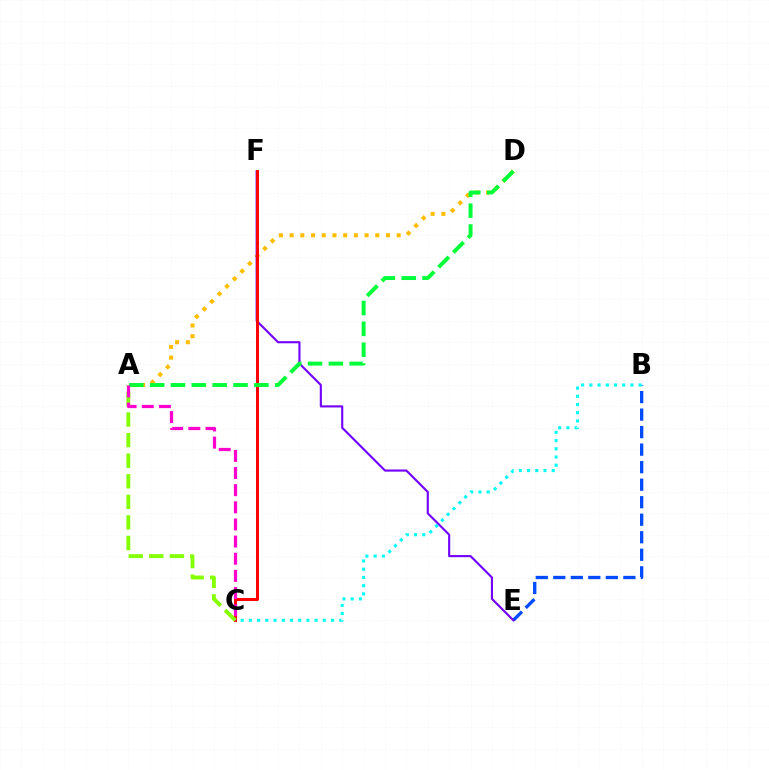{('B', 'E'): [{'color': '#004bff', 'line_style': 'dashed', 'thickness': 2.38}], ('A', 'D'): [{'color': '#ffbd00', 'line_style': 'dotted', 'thickness': 2.91}, {'color': '#00ff39', 'line_style': 'dashed', 'thickness': 2.83}], ('E', 'F'): [{'color': '#7200ff', 'line_style': 'solid', 'thickness': 1.53}], ('C', 'F'): [{'color': '#ff0000', 'line_style': 'solid', 'thickness': 2.14}], ('A', 'C'): [{'color': '#84ff00', 'line_style': 'dashed', 'thickness': 2.79}, {'color': '#ff00cf', 'line_style': 'dashed', 'thickness': 2.33}], ('B', 'C'): [{'color': '#00fff6', 'line_style': 'dotted', 'thickness': 2.23}]}